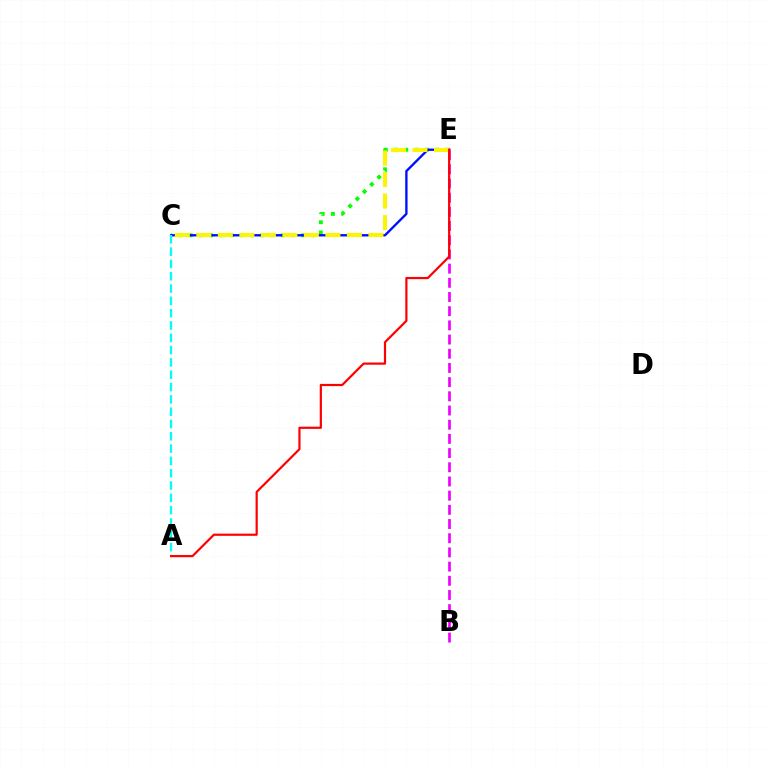{('C', 'E'): [{'color': '#08ff00', 'line_style': 'dotted', 'thickness': 2.78}, {'color': '#0010ff', 'line_style': 'solid', 'thickness': 1.7}, {'color': '#fcf500', 'line_style': 'dashed', 'thickness': 2.92}], ('A', 'C'): [{'color': '#00fff6', 'line_style': 'dashed', 'thickness': 1.67}], ('B', 'E'): [{'color': '#ee00ff', 'line_style': 'dashed', 'thickness': 1.93}], ('A', 'E'): [{'color': '#ff0000', 'line_style': 'solid', 'thickness': 1.59}]}